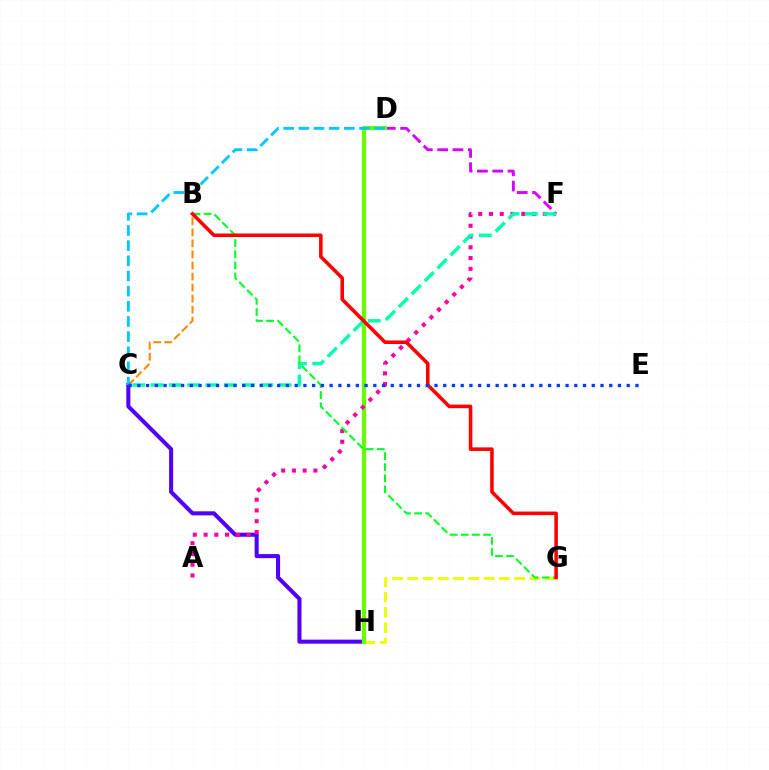{('D', 'F'): [{'color': '#d600ff', 'line_style': 'dashed', 'thickness': 2.08}], ('B', 'C'): [{'color': '#ff8800', 'line_style': 'dashed', 'thickness': 1.5}], ('C', 'H'): [{'color': '#4f00ff', 'line_style': 'solid', 'thickness': 2.92}], ('G', 'H'): [{'color': '#eeff00', 'line_style': 'dashed', 'thickness': 2.07}], ('D', 'H'): [{'color': '#66ff00', 'line_style': 'solid', 'thickness': 2.98}], ('A', 'F'): [{'color': '#ff00a0', 'line_style': 'dotted', 'thickness': 2.92}], ('C', 'F'): [{'color': '#00ffaf', 'line_style': 'dashed', 'thickness': 2.49}], ('B', 'G'): [{'color': '#00ff27', 'line_style': 'dashed', 'thickness': 1.51}, {'color': '#ff0000', 'line_style': 'solid', 'thickness': 2.56}], ('C', 'D'): [{'color': '#00c7ff', 'line_style': 'dashed', 'thickness': 2.06}], ('C', 'E'): [{'color': '#003fff', 'line_style': 'dotted', 'thickness': 2.37}]}